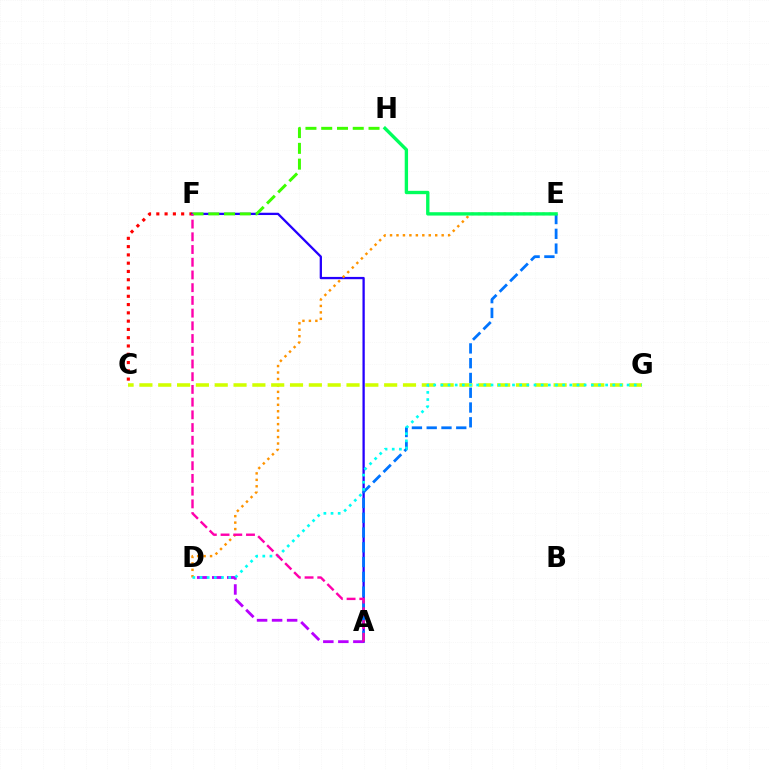{('C', 'F'): [{'color': '#ff0000', 'line_style': 'dotted', 'thickness': 2.25}], ('A', 'F'): [{'color': '#2500ff', 'line_style': 'solid', 'thickness': 1.65}, {'color': '#ff00ac', 'line_style': 'dashed', 'thickness': 1.73}], ('D', 'E'): [{'color': '#ff9400', 'line_style': 'dotted', 'thickness': 1.75}], ('C', 'G'): [{'color': '#d1ff00', 'line_style': 'dashed', 'thickness': 2.56}], ('F', 'H'): [{'color': '#3dff00', 'line_style': 'dashed', 'thickness': 2.14}], ('A', 'E'): [{'color': '#0074ff', 'line_style': 'dashed', 'thickness': 2.01}], ('E', 'H'): [{'color': '#00ff5c', 'line_style': 'solid', 'thickness': 2.42}], ('A', 'D'): [{'color': '#b900ff', 'line_style': 'dashed', 'thickness': 2.04}], ('D', 'G'): [{'color': '#00fff6', 'line_style': 'dotted', 'thickness': 1.95}]}